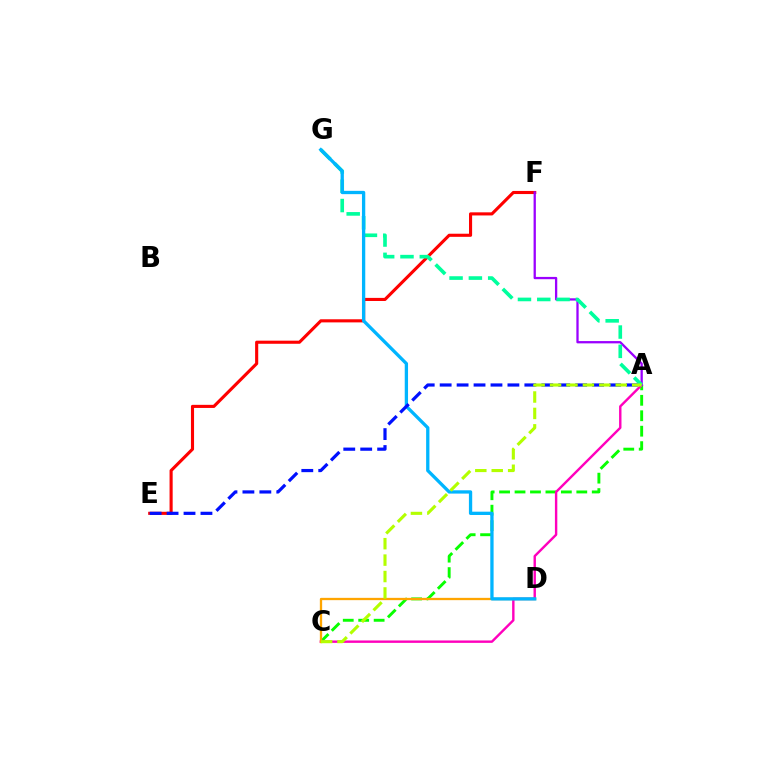{('A', 'C'): [{'color': '#08ff00', 'line_style': 'dashed', 'thickness': 2.1}, {'color': '#ff00bd', 'line_style': 'solid', 'thickness': 1.73}, {'color': '#b3ff00', 'line_style': 'dashed', 'thickness': 2.23}], ('E', 'F'): [{'color': '#ff0000', 'line_style': 'solid', 'thickness': 2.24}], ('A', 'F'): [{'color': '#9b00ff', 'line_style': 'solid', 'thickness': 1.65}], ('C', 'D'): [{'color': '#ffa500', 'line_style': 'solid', 'thickness': 1.66}], ('A', 'G'): [{'color': '#00ff9d', 'line_style': 'dashed', 'thickness': 2.62}], ('D', 'G'): [{'color': '#00b5ff', 'line_style': 'solid', 'thickness': 2.37}], ('A', 'E'): [{'color': '#0010ff', 'line_style': 'dashed', 'thickness': 2.3}]}